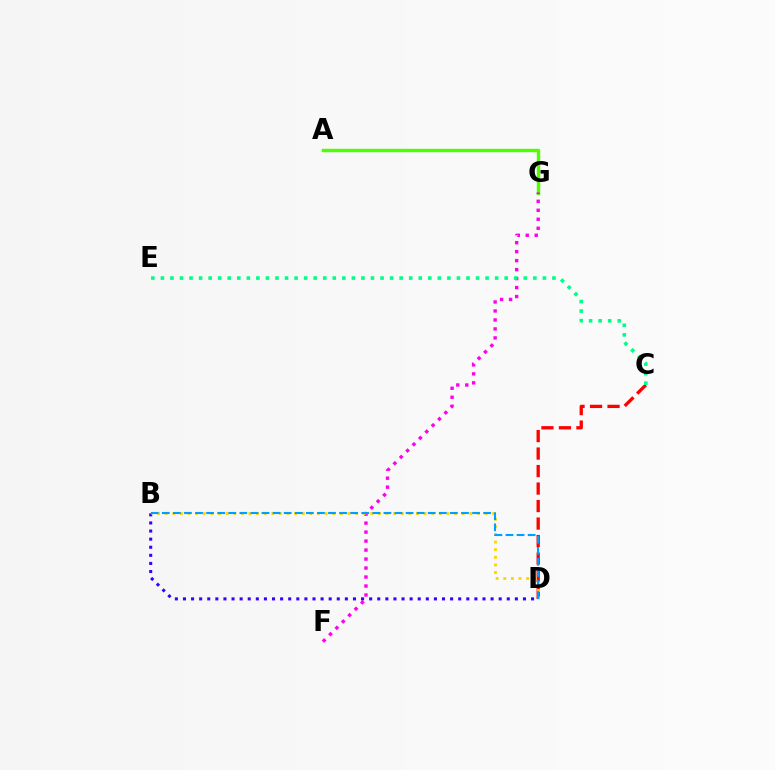{('A', 'G'): [{'color': '#4fff00', 'line_style': 'solid', 'thickness': 2.45}], ('F', 'G'): [{'color': '#ff00ed', 'line_style': 'dotted', 'thickness': 2.44}], ('C', 'D'): [{'color': '#ff0000', 'line_style': 'dashed', 'thickness': 2.38}], ('B', 'D'): [{'color': '#3700ff', 'line_style': 'dotted', 'thickness': 2.2}, {'color': '#ffd500', 'line_style': 'dotted', 'thickness': 2.07}, {'color': '#009eff', 'line_style': 'dashed', 'thickness': 1.51}], ('C', 'E'): [{'color': '#00ff86', 'line_style': 'dotted', 'thickness': 2.59}]}